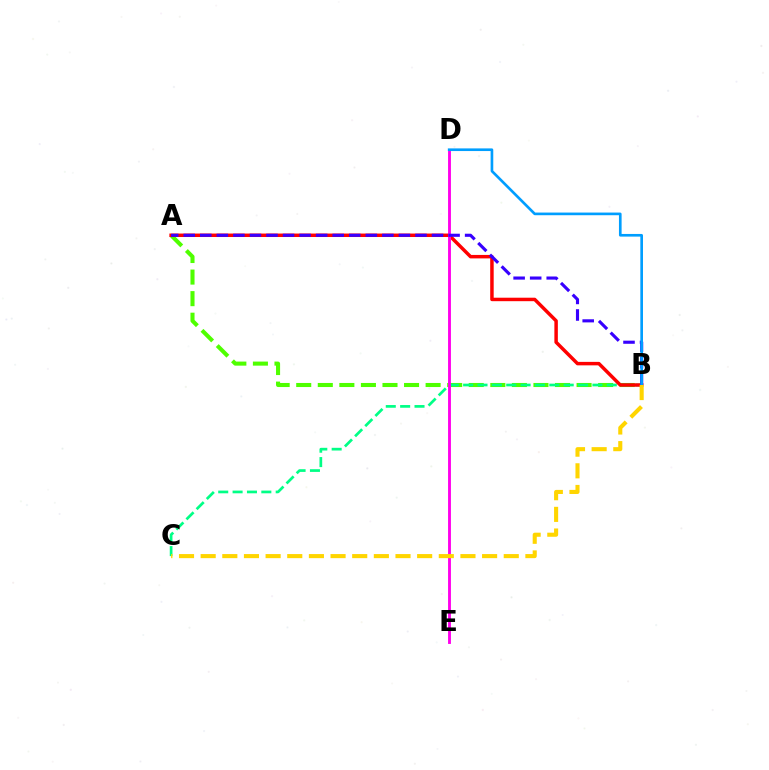{('A', 'B'): [{'color': '#4fff00', 'line_style': 'dashed', 'thickness': 2.93}, {'color': '#ff0000', 'line_style': 'solid', 'thickness': 2.5}, {'color': '#3700ff', 'line_style': 'dashed', 'thickness': 2.25}], ('B', 'C'): [{'color': '#00ff86', 'line_style': 'dashed', 'thickness': 1.95}, {'color': '#ffd500', 'line_style': 'dashed', 'thickness': 2.94}], ('D', 'E'): [{'color': '#ff00ed', 'line_style': 'solid', 'thickness': 2.08}], ('B', 'D'): [{'color': '#009eff', 'line_style': 'solid', 'thickness': 1.91}]}